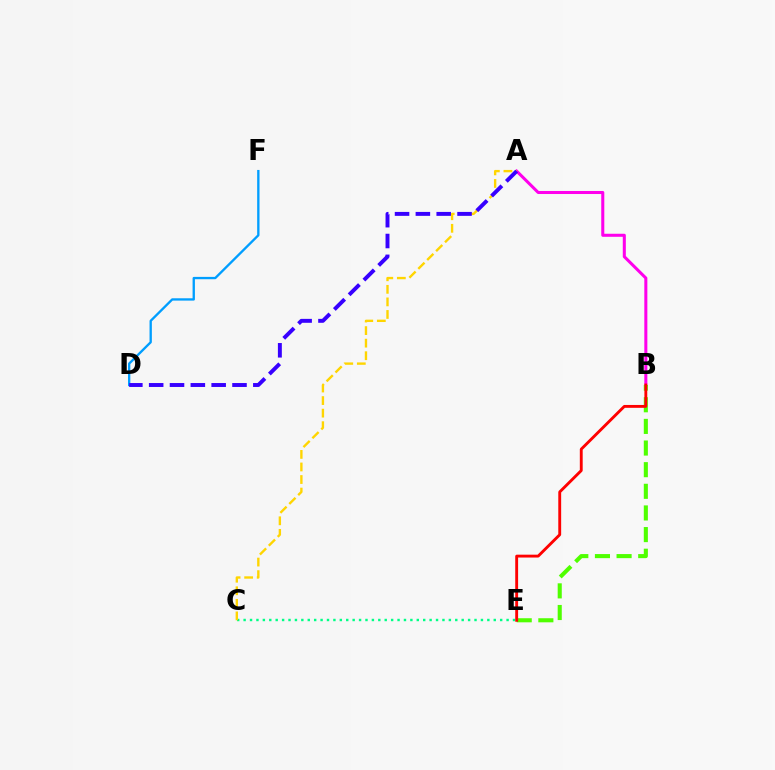{('A', 'B'): [{'color': '#ff00ed', 'line_style': 'solid', 'thickness': 2.19}], ('C', 'E'): [{'color': '#00ff86', 'line_style': 'dotted', 'thickness': 1.74}], ('B', 'E'): [{'color': '#4fff00', 'line_style': 'dashed', 'thickness': 2.94}, {'color': '#ff0000', 'line_style': 'solid', 'thickness': 2.06}], ('A', 'C'): [{'color': '#ffd500', 'line_style': 'dashed', 'thickness': 1.71}], ('D', 'F'): [{'color': '#009eff', 'line_style': 'solid', 'thickness': 1.68}], ('A', 'D'): [{'color': '#3700ff', 'line_style': 'dashed', 'thickness': 2.83}]}